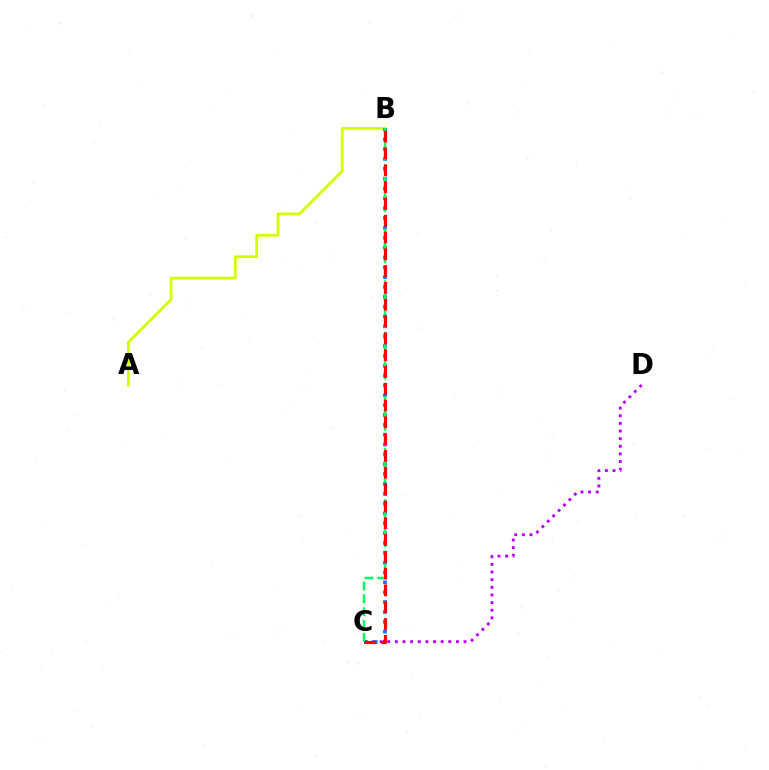{('A', 'B'): [{'color': '#d1ff00', 'line_style': 'solid', 'thickness': 2.01}], ('C', 'D'): [{'color': '#b900ff', 'line_style': 'dotted', 'thickness': 2.07}], ('B', 'C'): [{'color': '#0074ff', 'line_style': 'dotted', 'thickness': 2.68}, {'color': '#00ff5c', 'line_style': 'dashed', 'thickness': 1.75}, {'color': '#ff0000', 'line_style': 'dashed', 'thickness': 2.28}]}